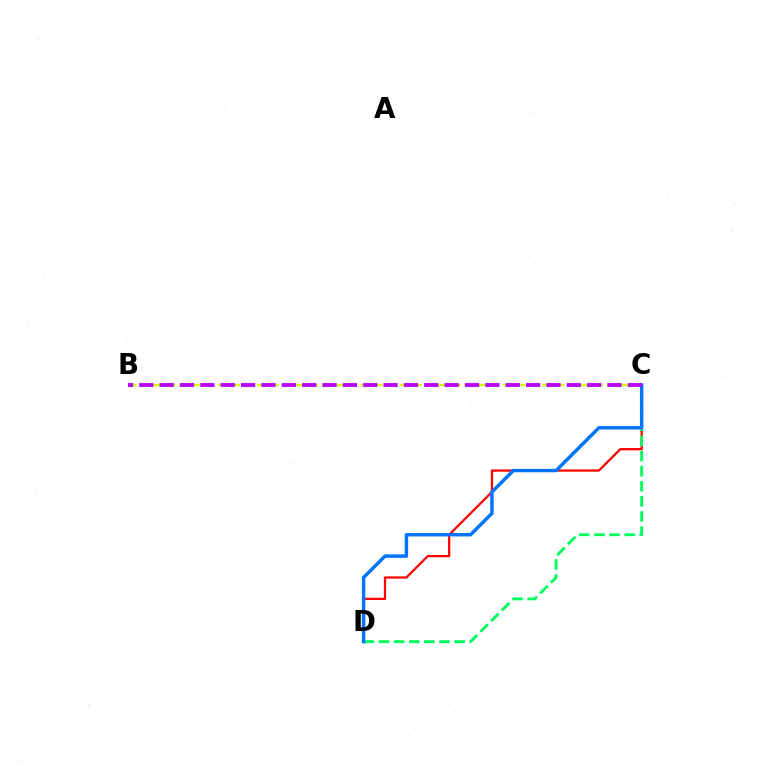{('C', 'D'): [{'color': '#ff0000', 'line_style': 'solid', 'thickness': 1.63}, {'color': '#00ff5c', 'line_style': 'dashed', 'thickness': 2.05}, {'color': '#0074ff', 'line_style': 'solid', 'thickness': 2.48}], ('B', 'C'): [{'color': '#d1ff00', 'line_style': 'dashed', 'thickness': 1.76}, {'color': '#b900ff', 'line_style': 'dashed', 'thickness': 2.77}]}